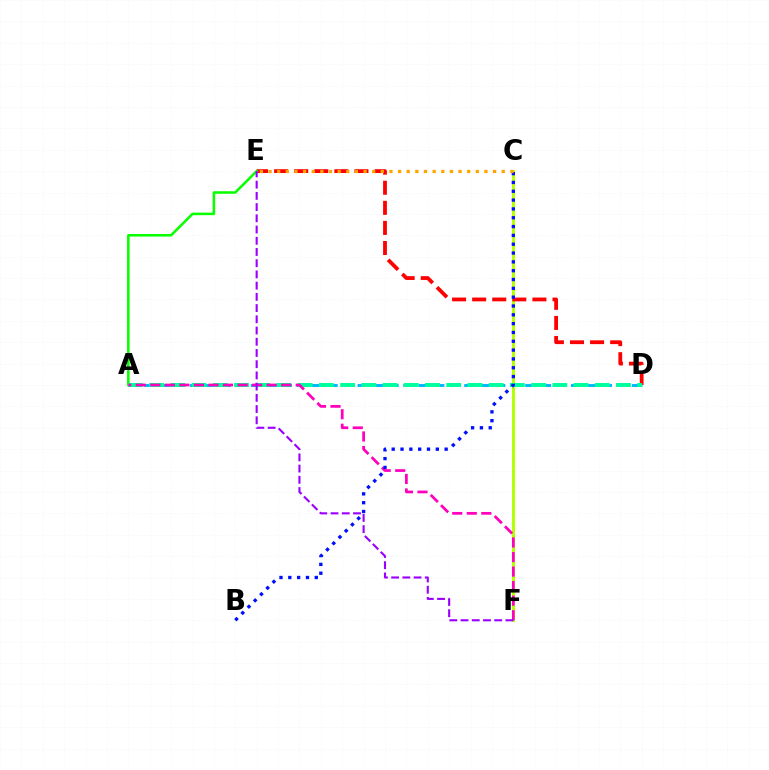{('C', 'F'): [{'color': '#b3ff00', 'line_style': 'solid', 'thickness': 2.11}], ('D', 'E'): [{'color': '#ff0000', 'line_style': 'dashed', 'thickness': 2.73}], ('A', 'D'): [{'color': '#00b5ff', 'line_style': 'dashed', 'thickness': 2.07}, {'color': '#00ff9d', 'line_style': 'dashed', 'thickness': 2.88}], ('A', 'E'): [{'color': '#08ff00', 'line_style': 'solid', 'thickness': 1.84}], ('A', 'F'): [{'color': '#ff00bd', 'line_style': 'dashed', 'thickness': 1.98}], ('E', 'F'): [{'color': '#9b00ff', 'line_style': 'dashed', 'thickness': 1.52}], ('B', 'C'): [{'color': '#0010ff', 'line_style': 'dotted', 'thickness': 2.4}], ('C', 'E'): [{'color': '#ffa500', 'line_style': 'dotted', 'thickness': 2.35}]}